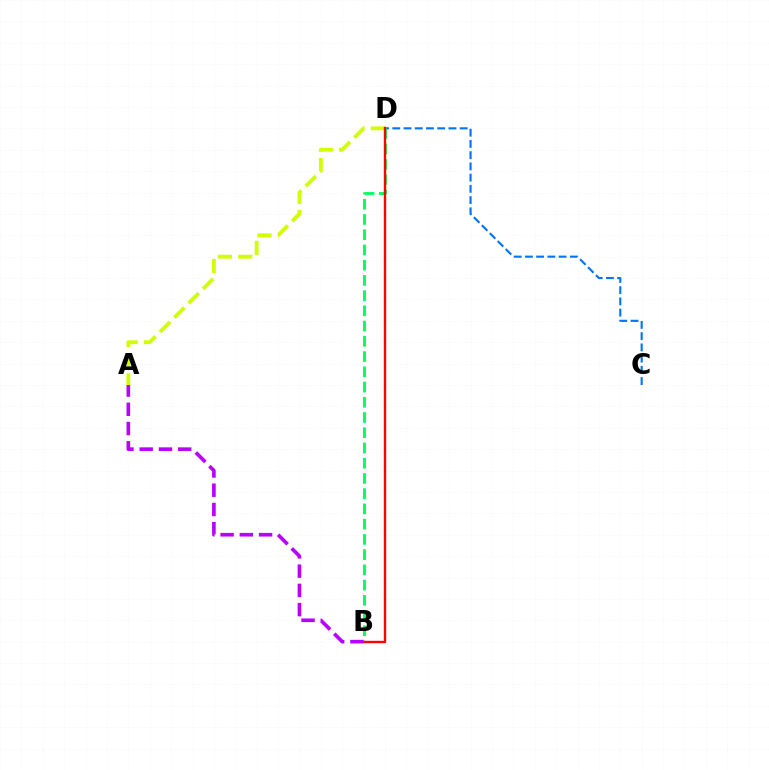{('A', 'D'): [{'color': '#d1ff00', 'line_style': 'dashed', 'thickness': 2.76}], ('C', 'D'): [{'color': '#0074ff', 'line_style': 'dashed', 'thickness': 1.53}], ('B', 'D'): [{'color': '#00ff5c', 'line_style': 'dashed', 'thickness': 2.07}, {'color': '#ff0000', 'line_style': 'solid', 'thickness': 1.73}], ('A', 'B'): [{'color': '#b900ff', 'line_style': 'dashed', 'thickness': 2.61}]}